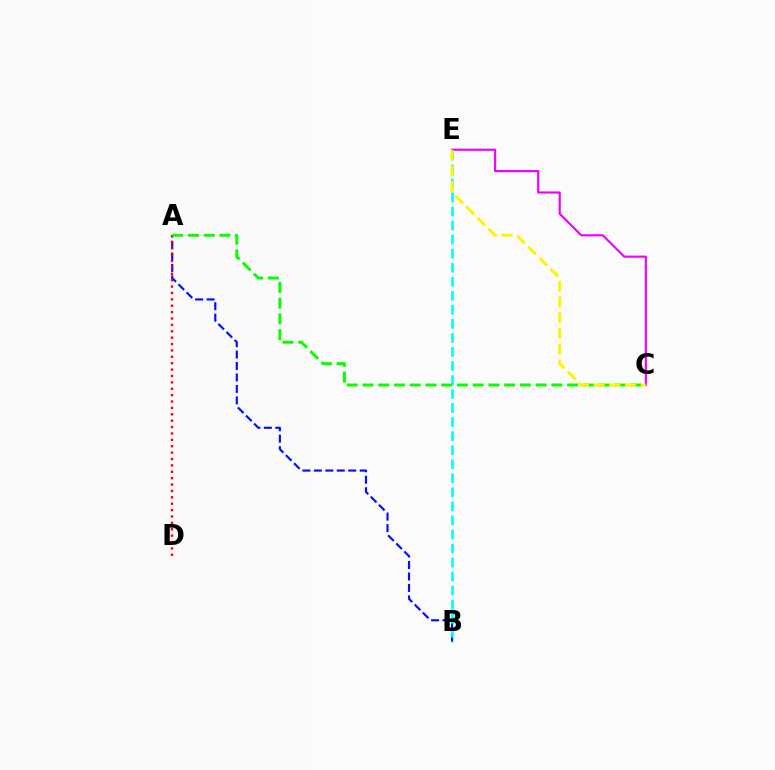{('A', 'B'): [{'color': '#0010ff', 'line_style': 'dashed', 'thickness': 1.56}], ('A', 'D'): [{'color': '#ff0000', 'line_style': 'dotted', 'thickness': 1.74}], ('B', 'E'): [{'color': '#00fff6', 'line_style': 'dashed', 'thickness': 1.91}], ('A', 'C'): [{'color': '#08ff00', 'line_style': 'dashed', 'thickness': 2.14}], ('C', 'E'): [{'color': '#ee00ff', 'line_style': 'solid', 'thickness': 1.54}, {'color': '#fcf500', 'line_style': 'dashed', 'thickness': 2.13}]}